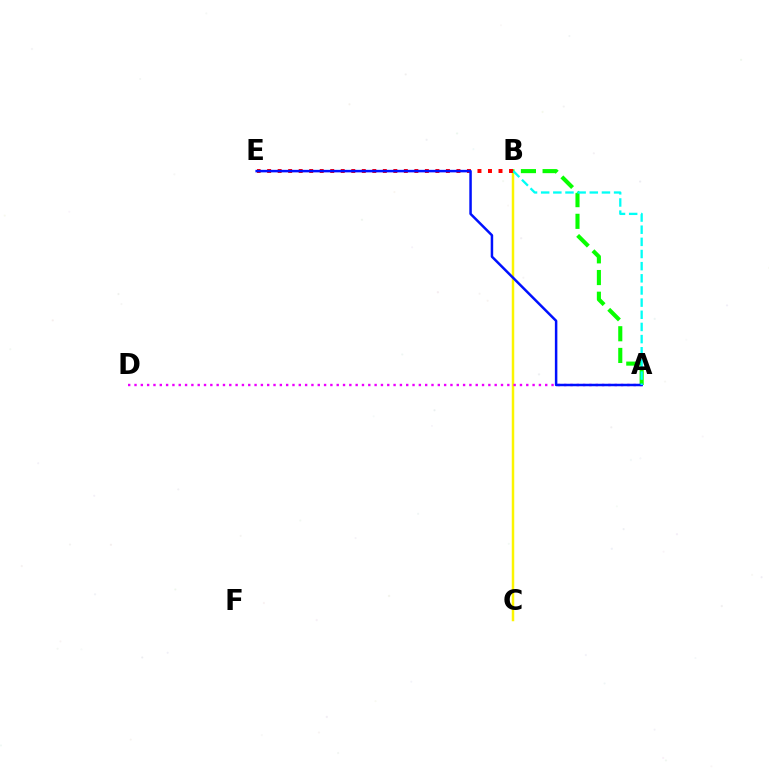{('B', 'C'): [{'color': '#fcf500', 'line_style': 'solid', 'thickness': 1.79}], ('A', 'D'): [{'color': '#ee00ff', 'line_style': 'dotted', 'thickness': 1.72}], ('B', 'E'): [{'color': '#ff0000', 'line_style': 'dotted', 'thickness': 2.86}], ('A', 'B'): [{'color': '#08ff00', 'line_style': 'dashed', 'thickness': 2.95}, {'color': '#00fff6', 'line_style': 'dashed', 'thickness': 1.65}], ('A', 'E'): [{'color': '#0010ff', 'line_style': 'solid', 'thickness': 1.8}]}